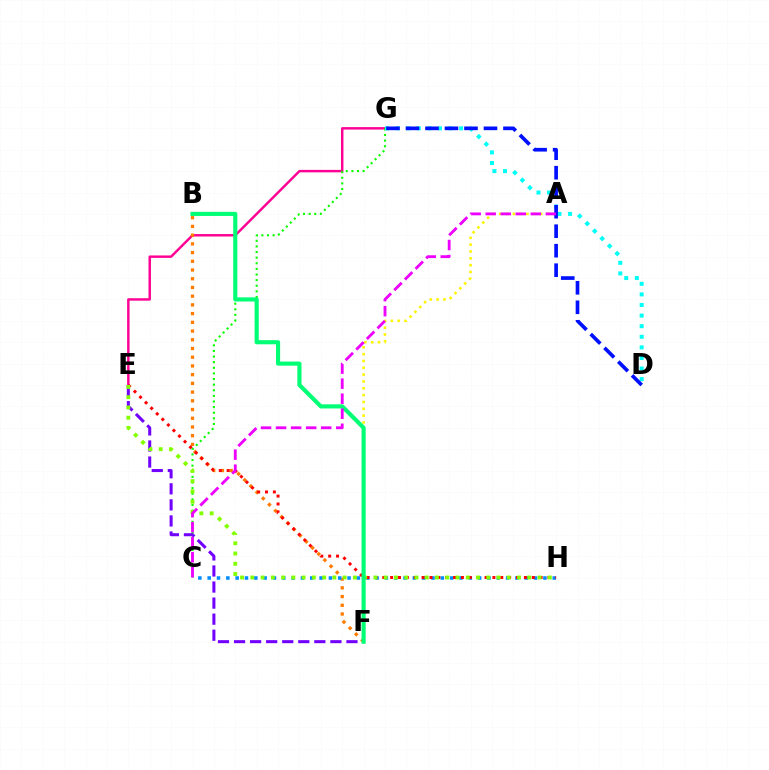{('E', 'G'): [{'color': '#ff0094', 'line_style': 'solid', 'thickness': 1.76}], ('B', 'F'): [{'color': '#ff7c00', 'line_style': 'dotted', 'thickness': 2.37}, {'color': '#00ff74', 'line_style': 'solid', 'thickness': 2.98}], ('C', 'G'): [{'color': '#08ff00', 'line_style': 'dotted', 'thickness': 1.53}], ('E', 'F'): [{'color': '#7200ff', 'line_style': 'dashed', 'thickness': 2.18}], ('C', 'H'): [{'color': '#008cff', 'line_style': 'dotted', 'thickness': 2.53}], ('D', 'G'): [{'color': '#00fff6', 'line_style': 'dotted', 'thickness': 2.88}, {'color': '#0010ff', 'line_style': 'dashed', 'thickness': 2.65}], ('A', 'F'): [{'color': '#fcf500', 'line_style': 'dotted', 'thickness': 1.86}], ('E', 'H'): [{'color': '#ff0000', 'line_style': 'dotted', 'thickness': 2.14}, {'color': '#84ff00', 'line_style': 'dotted', 'thickness': 2.79}], ('A', 'C'): [{'color': '#ee00ff', 'line_style': 'dashed', 'thickness': 2.04}]}